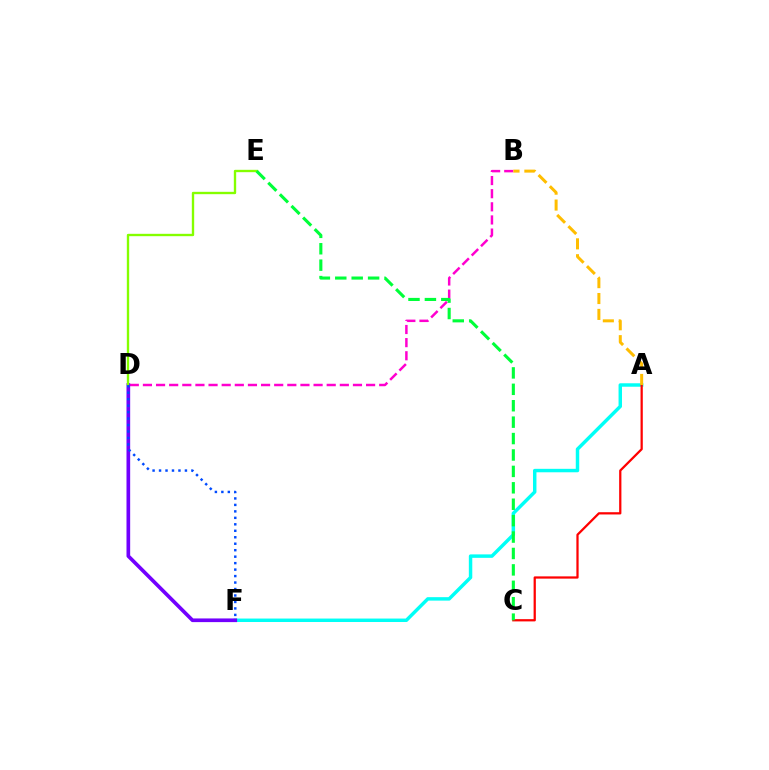{('B', 'D'): [{'color': '#ff00cf', 'line_style': 'dashed', 'thickness': 1.78}], ('A', 'F'): [{'color': '#00fff6', 'line_style': 'solid', 'thickness': 2.49}], ('A', 'C'): [{'color': '#ff0000', 'line_style': 'solid', 'thickness': 1.62}], ('D', 'F'): [{'color': '#7200ff', 'line_style': 'solid', 'thickness': 2.64}, {'color': '#004bff', 'line_style': 'dotted', 'thickness': 1.76}], ('A', 'B'): [{'color': '#ffbd00', 'line_style': 'dashed', 'thickness': 2.16}], ('D', 'E'): [{'color': '#84ff00', 'line_style': 'solid', 'thickness': 1.7}], ('C', 'E'): [{'color': '#00ff39', 'line_style': 'dashed', 'thickness': 2.23}]}